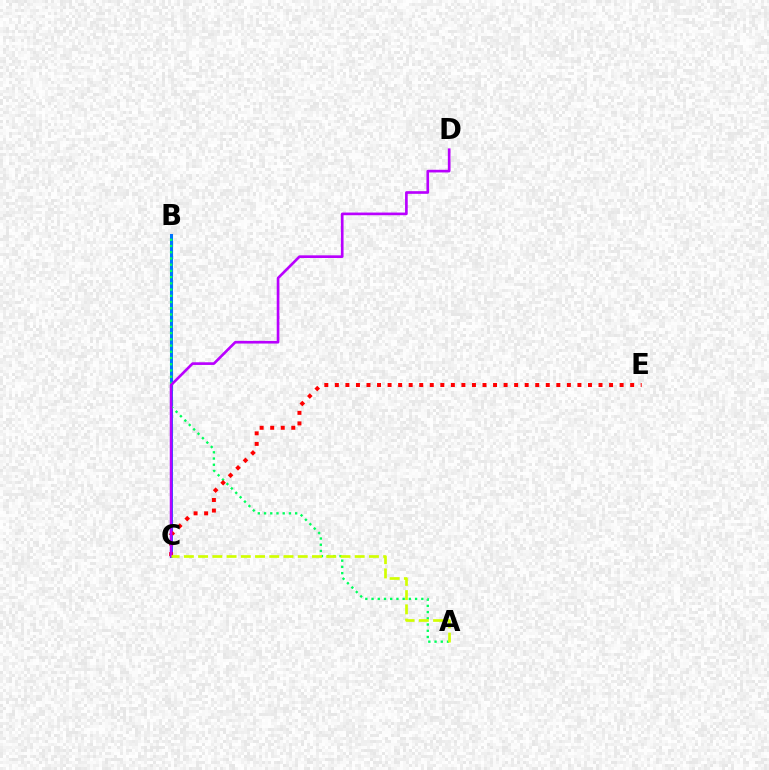{('B', 'C'): [{'color': '#0074ff', 'line_style': 'solid', 'thickness': 2.19}], ('A', 'B'): [{'color': '#00ff5c', 'line_style': 'dotted', 'thickness': 1.69}], ('C', 'E'): [{'color': '#ff0000', 'line_style': 'dotted', 'thickness': 2.87}], ('C', 'D'): [{'color': '#b900ff', 'line_style': 'solid', 'thickness': 1.92}], ('A', 'C'): [{'color': '#d1ff00', 'line_style': 'dashed', 'thickness': 1.93}]}